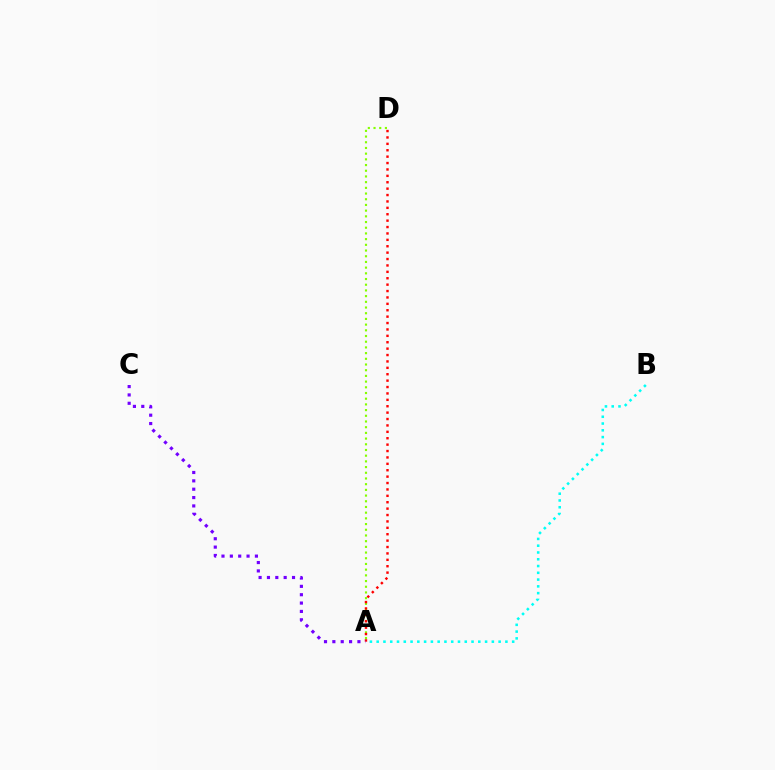{('A', 'D'): [{'color': '#84ff00', 'line_style': 'dotted', 'thickness': 1.55}, {'color': '#ff0000', 'line_style': 'dotted', 'thickness': 1.74}], ('A', 'C'): [{'color': '#7200ff', 'line_style': 'dotted', 'thickness': 2.27}], ('A', 'B'): [{'color': '#00fff6', 'line_style': 'dotted', 'thickness': 1.84}]}